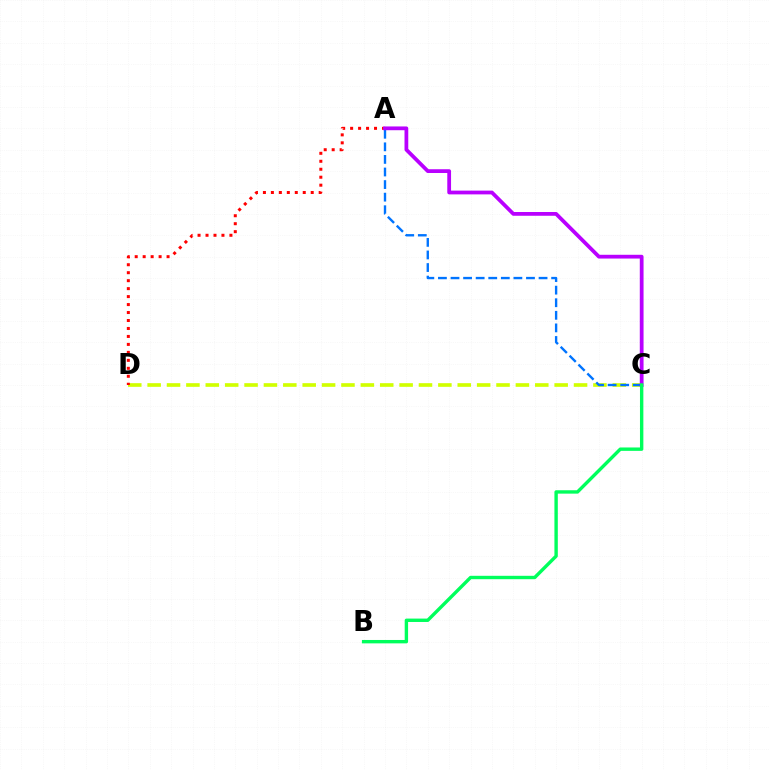{('C', 'D'): [{'color': '#d1ff00', 'line_style': 'dashed', 'thickness': 2.63}], ('A', 'D'): [{'color': '#ff0000', 'line_style': 'dotted', 'thickness': 2.16}], ('A', 'C'): [{'color': '#0074ff', 'line_style': 'dashed', 'thickness': 1.71}, {'color': '#b900ff', 'line_style': 'solid', 'thickness': 2.71}], ('B', 'C'): [{'color': '#00ff5c', 'line_style': 'solid', 'thickness': 2.44}]}